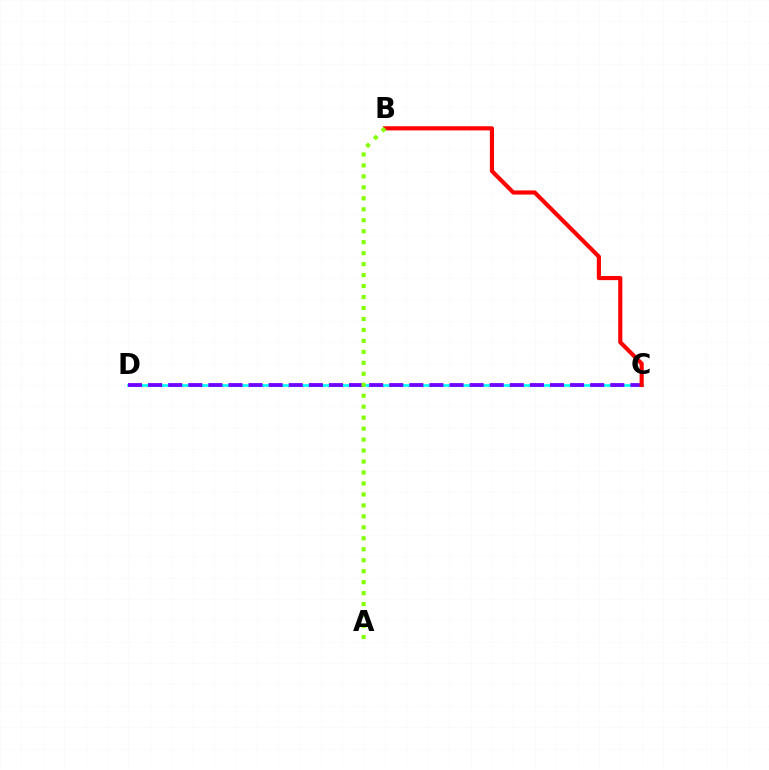{('C', 'D'): [{'color': '#00fff6', 'line_style': 'solid', 'thickness': 1.92}, {'color': '#7200ff', 'line_style': 'dashed', 'thickness': 2.73}], ('B', 'C'): [{'color': '#ff0000', 'line_style': 'solid', 'thickness': 2.99}], ('A', 'B'): [{'color': '#84ff00', 'line_style': 'dotted', 'thickness': 2.98}]}